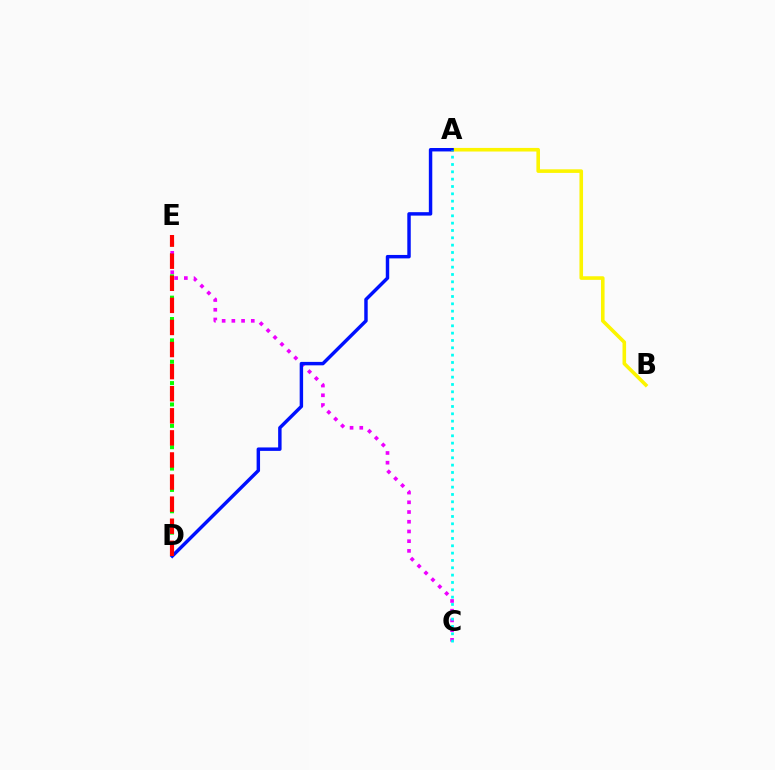{('D', 'E'): [{'color': '#08ff00', 'line_style': 'dotted', 'thickness': 2.9}, {'color': '#ff0000', 'line_style': 'dashed', 'thickness': 3.0}], ('A', 'B'): [{'color': '#fcf500', 'line_style': 'solid', 'thickness': 2.59}], ('C', 'E'): [{'color': '#ee00ff', 'line_style': 'dotted', 'thickness': 2.64}], ('A', 'D'): [{'color': '#0010ff', 'line_style': 'solid', 'thickness': 2.48}], ('A', 'C'): [{'color': '#00fff6', 'line_style': 'dotted', 'thickness': 1.99}]}